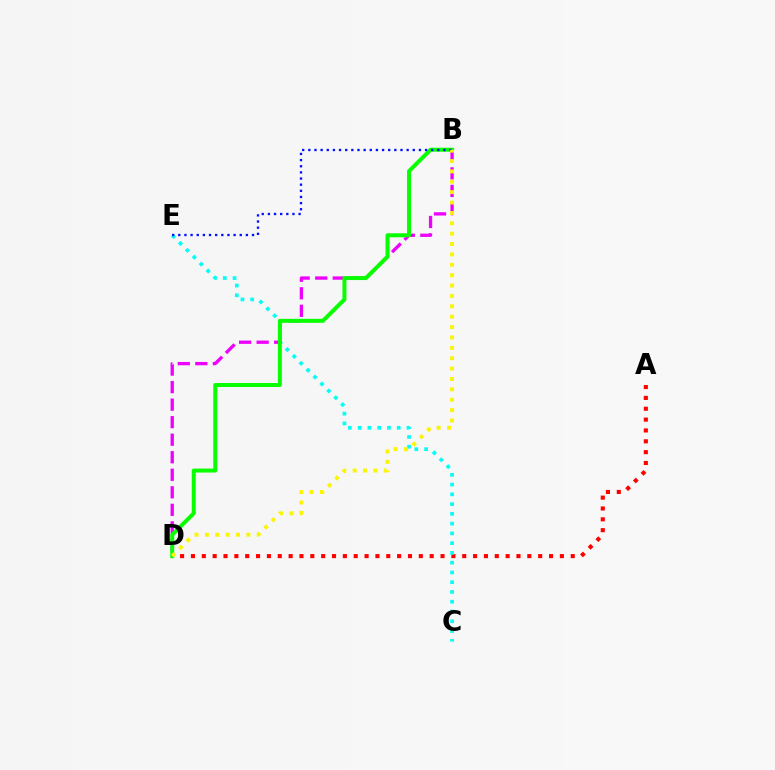{('A', 'D'): [{'color': '#ff0000', 'line_style': 'dotted', 'thickness': 2.95}], ('C', 'E'): [{'color': '#00fff6', 'line_style': 'dotted', 'thickness': 2.65}], ('B', 'D'): [{'color': '#ee00ff', 'line_style': 'dashed', 'thickness': 2.38}, {'color': '#08ff00', 'line_style': 'solid', 'thickness': 2.87}, {'color': '#fcf500', 'line_style': 'dotted', 'thickness': 2.82}], ('B', 'E'): [{'color': '#0010ff', 'line_style': 'dotted', 'thickness': 1.67}]}